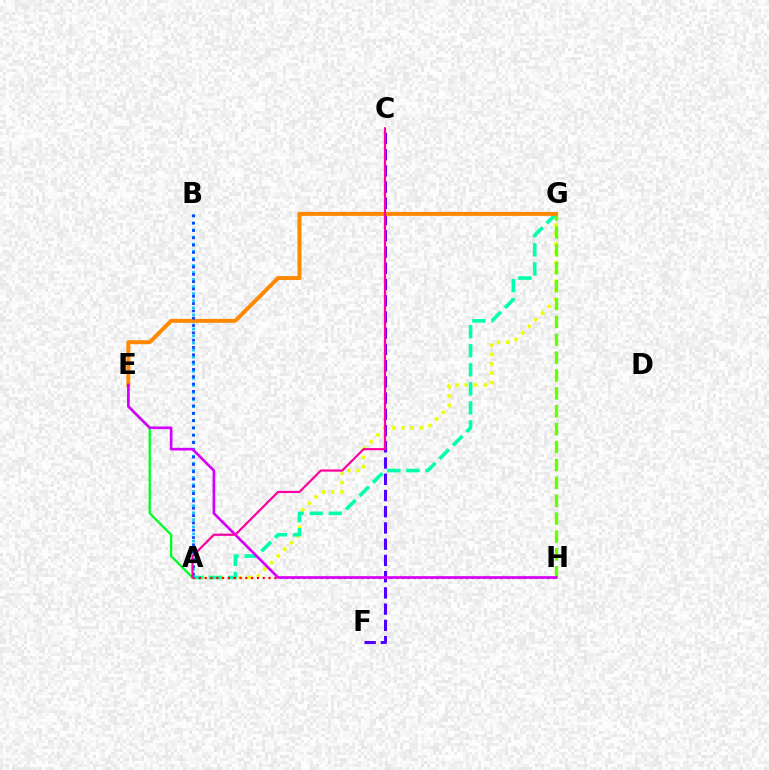{('C', 'F'): [{'color': '#4f00ff', 'line_style': 'dashed', 'thickness': 2.21}], ('A', 'E'): [{'color': '#00ff27', 'line_style': 'solid', 'thickness': 1.67}], ('A', 'G'): [{'color': '#eeff00', 'line_style': 'dotted', 'thickness': 2.54}, {'color': '#00ffaf', 'line_style': 'dashed', 'thickness': 2.59}], ('G', 'H'): [{'color': '#66ff00', 'line_style': 'dashed', 'thickness': 2.43}], ('A', 'H'): [{'color': '#ff0000', 'line_style': 'dotted', 'thickness': 1.58}], ('A', 'B'): [{'color': '#00c7ff', 'line_style': 'dotted', 'thickness': 1.92}, {'color': '#003fff', 'line_style': 'dotted', 'thickness': 1.99}], ('E', 'G'): [{'color': '#ff8800', 'line_style': 'solid', 'thickness': 2.84}], ('E', 'H'): [{'color': '#d600ff', 'line_style': 'solid', 'thickness': 1.92}], ('A', 'C'): [{'color': '#ff00a0', 'line_style': 'solid', 'thickness': 1.58}]}